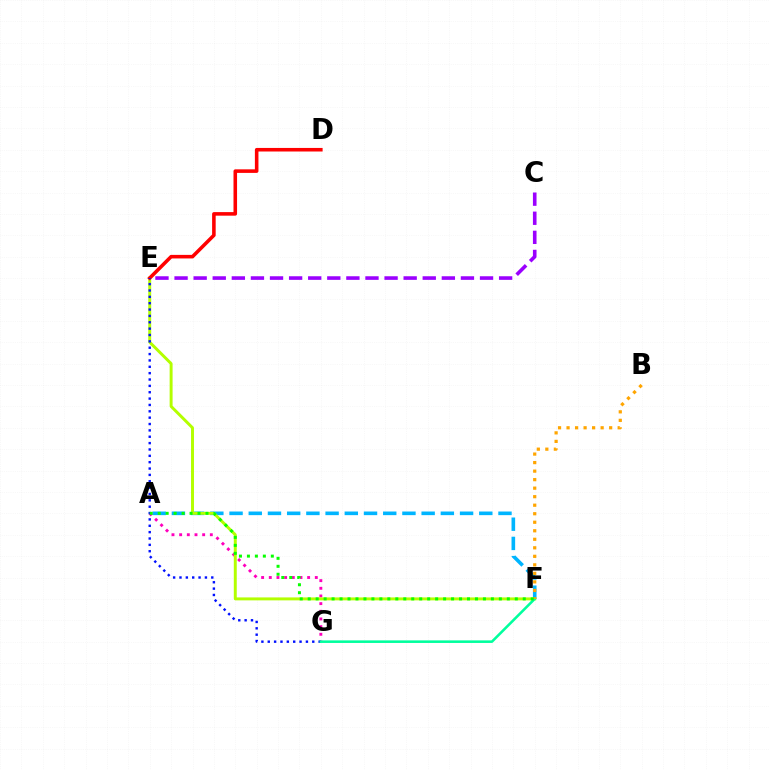{('C', 'E'): [{'color': '#9b00ff', 'line_style': 'dashed', 'thickness': 2.59}], ('A', 'F'): [{'color': '#00b5ff', 'line_style': 'dashed', 'thickness': 2.61}, {'color': '#08ff00', 'line_style': 'dotted', 'thickness': 2.16}], ('A', 'G'): [{'color': '#ff00bd', 'line_style': 'dotted', 'thickness': 2.08}], ('E', 'F'): [{'color': '#b3ff00', 'line_style': 'solid', 'thickness': 2.13}], ('D', 'E'): [{'color': '#ff0000', 'line_style': 'solid', 'thickness': 2.57}], ('E', 'G'): [{'color': '#0010ff', 'line_style': 'dotted', 'thickness': 1.73}], ('F', 'G'): [{'color': '#00ff9d', 'line_style': 'solid', 'thickness': 1.85}], ('B', 'F'): [{'color': '#ffa500', 'line_style': 'dotted', 'thickness': 2.32}]}